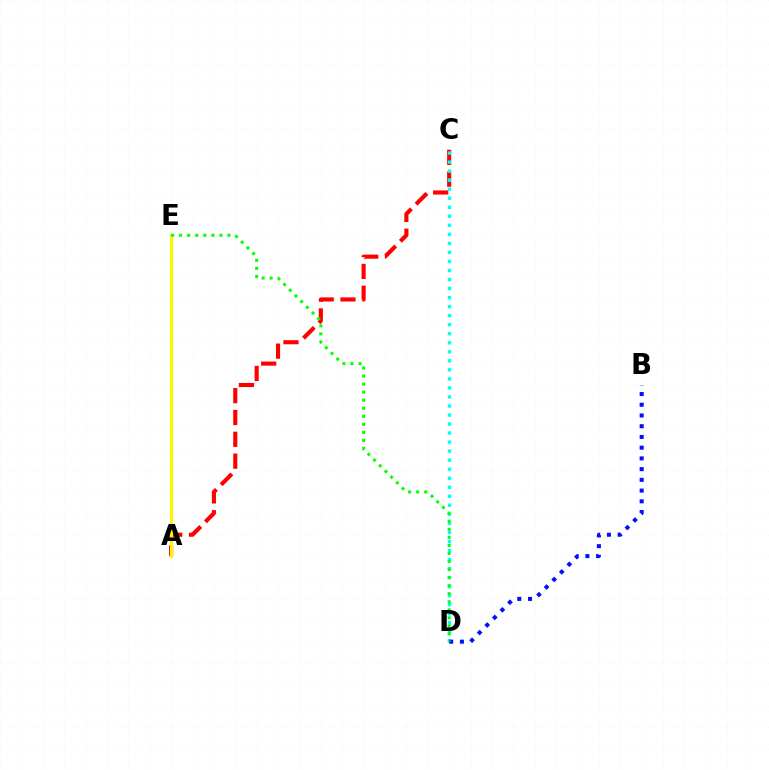{('A', 'C'): [{'color': '#ff0000', 'line_style': 'dashed', 'thickness': 2.96}], ('C', 'D'): [{'color': '#00fff6', 'line_style': 'dotted', 'thickness': 2.45}], ('A', 'E'): [{'color': '#ee00ff', 'line_style': 'solid', 'thickness': 2.04}, {'color': '#fcf500', 'line_style': 'solid', 'thickness': 2.22}], ('B', 'D'): [{'color': '#0010ff', 'line_style': 'dotted', 'thickness': 2.91}], ('D', 'E'): [{'color': '#08ff00', 'line_style': 'dotted', 'thickness': 2.19}]}